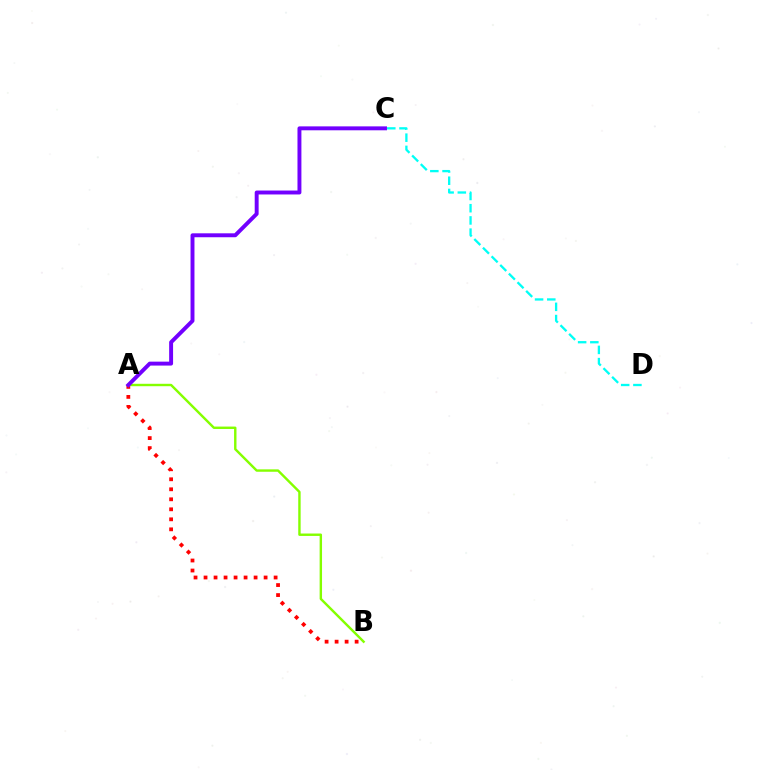{('A', 'B'): [{'color': '#ff0000', 'line_style': 'dotted', 'thickness': 2.72}, {'color': '#84ff00', 'line_style': 'solid', 'thickness': 1.74}], ('A', 'C'): [{'color': '#7200ff', 'line_style': 'solid', 'thickness': 2.83}], ('C', 'D'): [{'color': '#00fff6', 'line_style': 'dashed', 'thickness': 1.66}]}